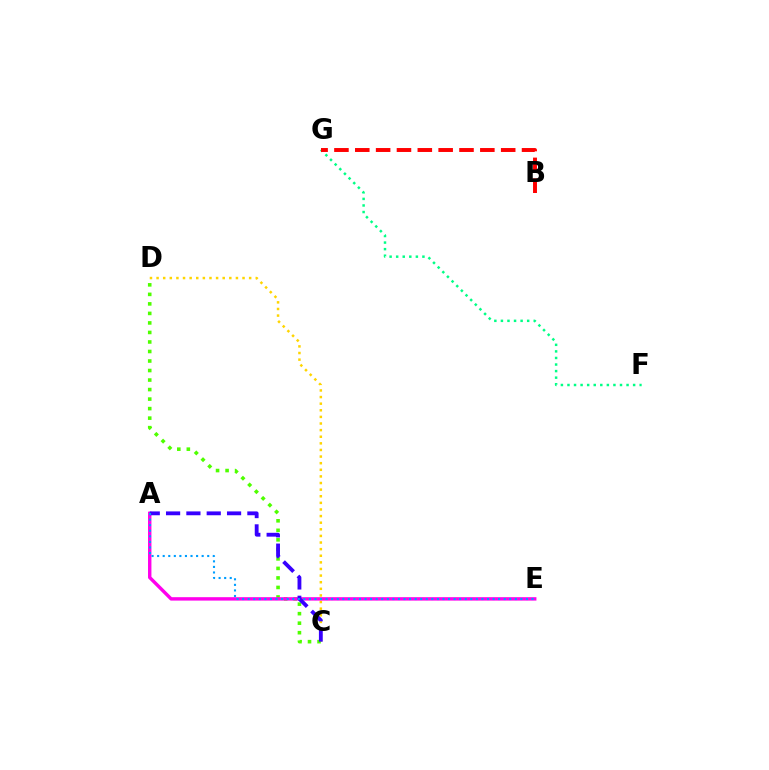{('C', 'D'): [{'color': '#ffd500', 'line_style': 'dotted', 'thickness': 1.8}, {'color': '#4fff00', 'line_style': 'dotted', 'thickness': 2.59}], ('F', 'G'): [{'color': '#00ff86', 'line_style': 'dotted', 'thickness': 1.78}], ('A', 'E'): [{'color': '#ff00ed', 'line_style': 'solid', 'thickness': 2.45}, {'color': '#009eff', 'line_style': 'dotted', 'thickness': 1.51}], ('B', 'G'): [{'color': '#ff0000', 'line_style': 'dashed', 'thickness': 2.83}], ('A', 'C'): [{'color': '#3700ff', 'line_style': 'dashed', 'thickness': 2.76}]}